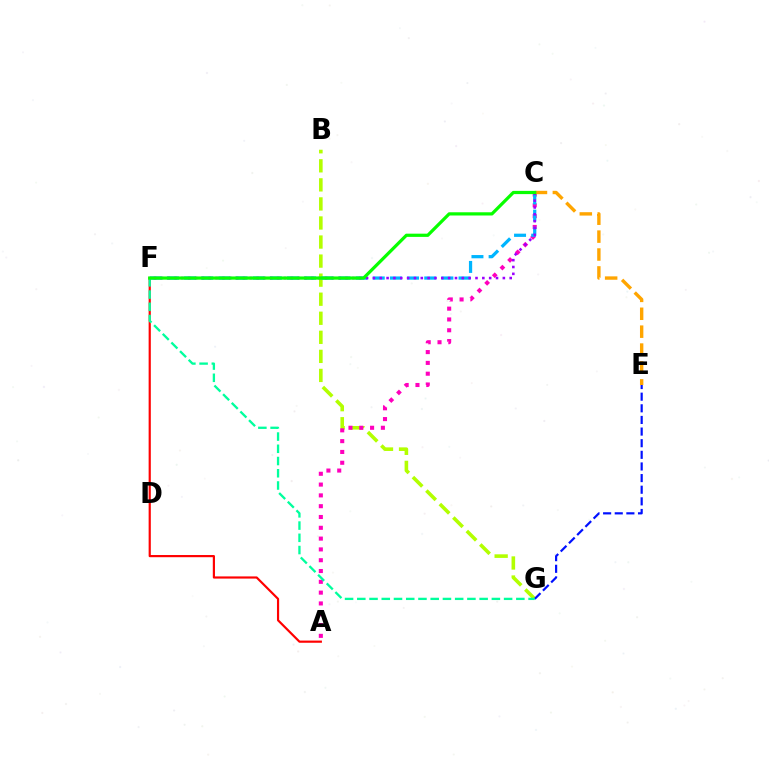{('B', 'G'): [{'color': '#b3ff00', 'line_style': 'dashed', 'thickness': 2.59}], ('A', 'C'): [{'color': '#ff00bd', 'line_style': 'dotted', 'thickness': 2.94}], ('C', 'F'): [{'color': '#00b5ff', 'line_style': 'dashed', 'thickness': 2.33}, {'color': '#9b00ff', 'line_style': 'dotted', 'thickness': 1.86}, {'color': '#08ff00', 'line_style': 'solid', 'thickness': 2.32}], ('C', 'E'): [{'color': '#ffa500', 'line_style': 'dashed', 'thickness': 2.43}], ('E', 'G'): [{'color': '#0010ff', 'line_style': 'dashed', 'thickness': 1.58}], ('A', 'F'): [{'color': '#ff0000', 'line_style': 'solid', 'thickness': 1.57}], ('F', 'G'): [{'color': '#00ff9d', 'line_style': 'dashed', 'thickness': 1.66}]}